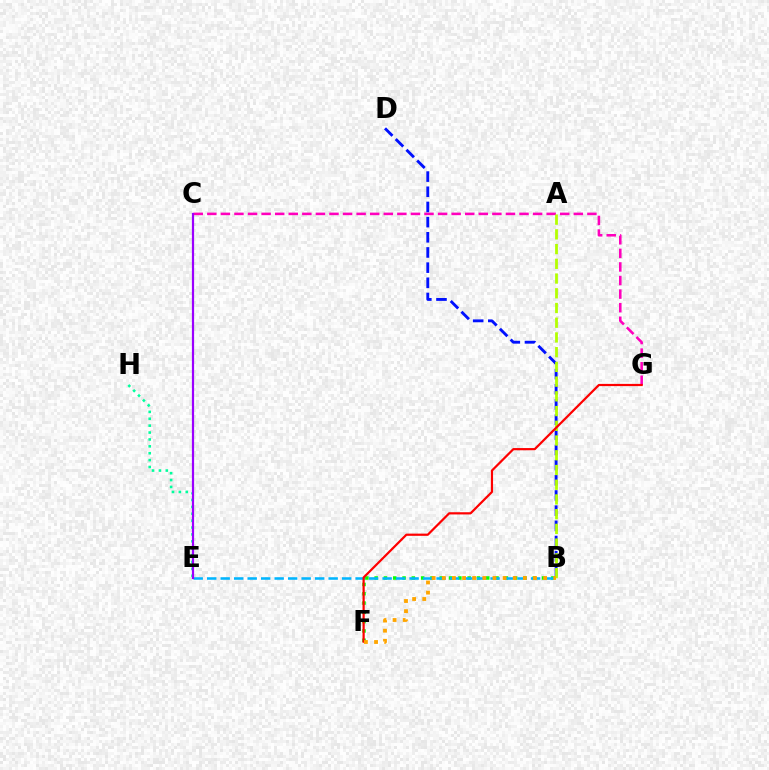{('B', 'F'): [{'color': '#08ff00', 'line_style': 'dotted', 'thickness': 2.53}, {'color': '#ffa500', 'line_style': 'dotted', 'thickness': 2.75}], ('C', 'G'): [{'color': '#ff00bd', 'line_style': 'dashed', 'thickness': 1.84}], ('B', 'D'): [{'color': '#0010ff', 'line_style': 'dashed', 'thickness': 2.06}], ('E', 'H'): [{'color': '#00ff9d', 'line_style': 'dotted', 'thickness': 1.87}], ('B', 'E'): [{'color': '#00b5ff', 'line_style': 'dashed', 'thickness': 1.83}], ('C', 'E'): [{'color': '#9b00ff', 'line_style': 'solid', 'thickness': 1.59}], ('A', 'B'): [{'color': '#b3ff00', 'line_style': 'dashed', 'thickness': 2.0}], ('F', 'G'): [{'color': '#ff0000', 'line_style': 'solid', 'thickness': 1.59}]}